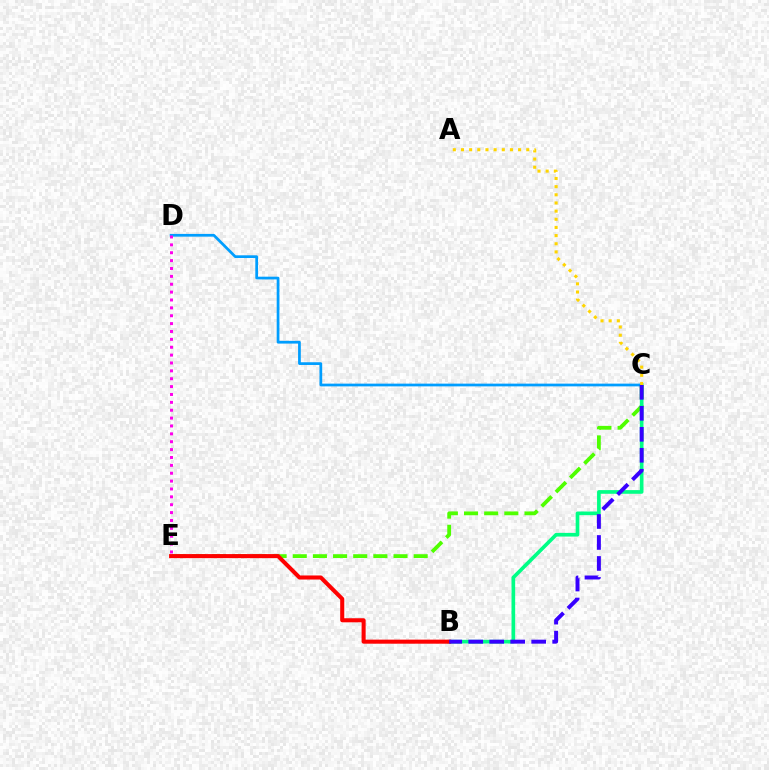{('C', 'E'): [{'color': '#4fff00', 'line_style': 'dashed', 'thickness': 2.74}], ('B', 'C'): [{'color': '#00ff86', 'line_style': 'solid', 'thickness': 2.64}, {'color': '#3700ff', 'line_style': 'dashed', 'thickness': 2.85}], ('C', 'D'): [{'color': '#009eff', 'line_style': 'solid', 'thickness': 1.97}], ('B', 'E'): [{'color': '#ff0000', 'line_style': 'solid', 'thickness': 2.92}], ('A', 'C'): [{'color': '#ffd500', 'line_style': 'dotted', 'thickness': 2.22}], ('D', 'E'): [{'color': '#ff00ed', 'line_style': 'dotted', 'thickness': 2.14}]}